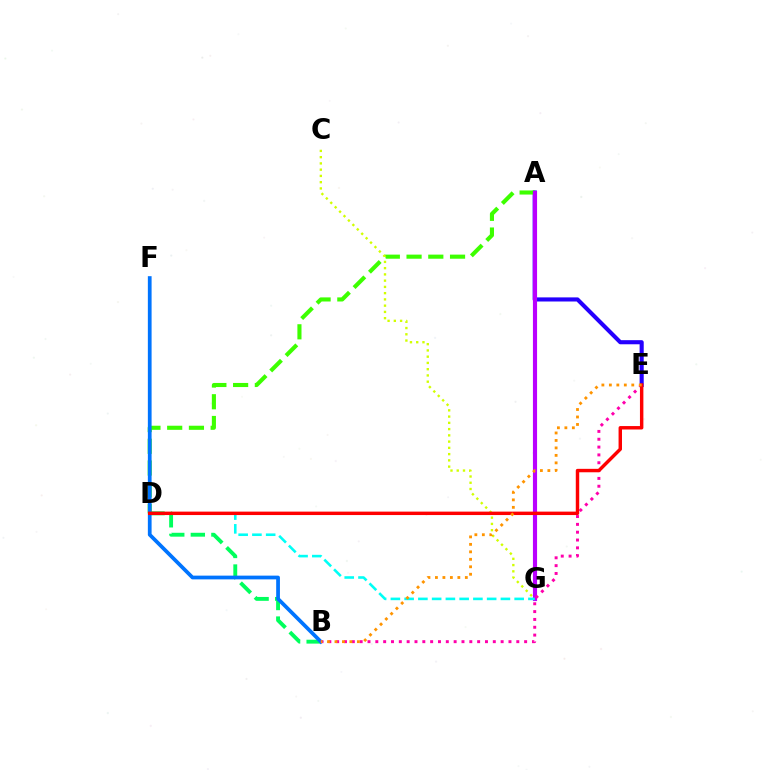{('B', 'D'): [{'color': '#00ff5c', 'line_style': 'dashed', 'thickness': 2.8}], ('A', 'E'): [{'color': '#2500ff', 'line_style': 'solid', 'thickness': 2.96}], ('A', 'D'): [{'color': '#3dff00', 'line_style': 'dashed', 'thickness': 2.95}], ('C', 'G'): [{'color': '#d1ff00', 'line_style': 'dotted', 'thickness': 1.7}], ('A', 'G'): [{'color': '#b900ff', 'line_style': 'solid', 'thickness': 2.98}], ('B', 'F'): [{'color': '#0074ff', 'line_style': 'solid', 'thickness': 2.7}], ('D', 'G'): [{'color': '#00fff6', 'line_style': 'dashed', 'thickness': 1.87}], ('B', 'E'): [{'color': '#ff00ac', 'line_style': 'dotted', 'thickness': 2.13}, {'color': '#ff9400', 'line_style': 'dotted', 'thickness': 2.03}], ('D', 'E'): [{'color': '#ff0000', 'line_style': 'solid', 'thickness': 2.47}]}